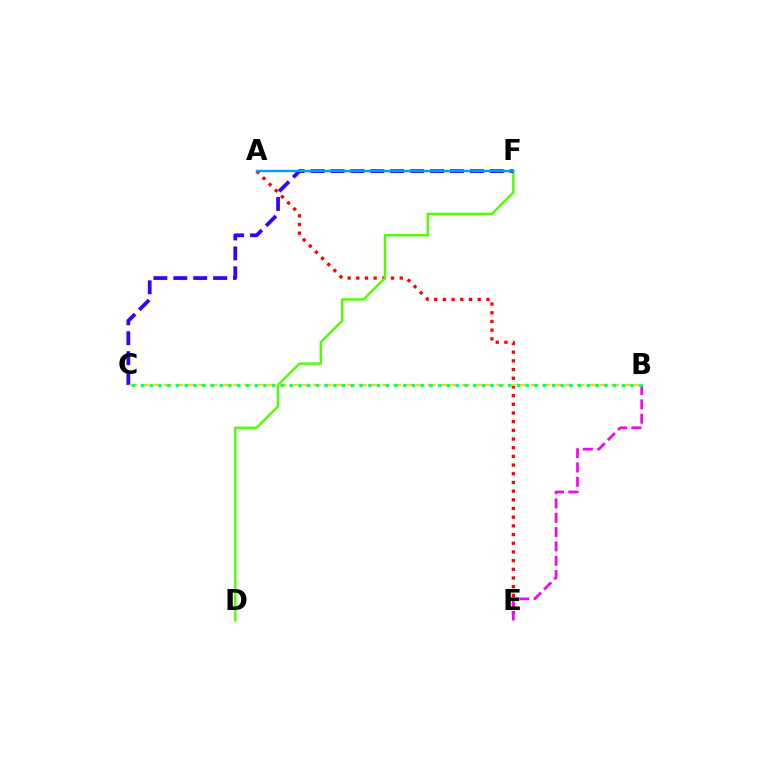{('A', 'E'): [{'color': '#ff0000', 'line_style': 'dotted', 'thickness': 2.36}], ('D', 'F'): [{'color': '#4fff00', 'line_style': 'solid', 'thickness': 1.73}], ('C', 'F'): [{'color': '#3700ff', 'line_style': 'dashed', 'thickness': 2.71}], ('B', 'E'): [{'color': '#ff00ed', 'line_style': 'dashed', 'thickness': 1.95}], ('B', 'C'): [{'color': '#ffd500', 'line_style': 'dashed', 'thickness': 1.56}, {'color': '#00ff86', 'line_style': 'dotted', 'thickness': 2.38}], ('A', 'F'): [{'color': '#009eff', 'line_style': 'solid', 'thickness': 1.75}]}